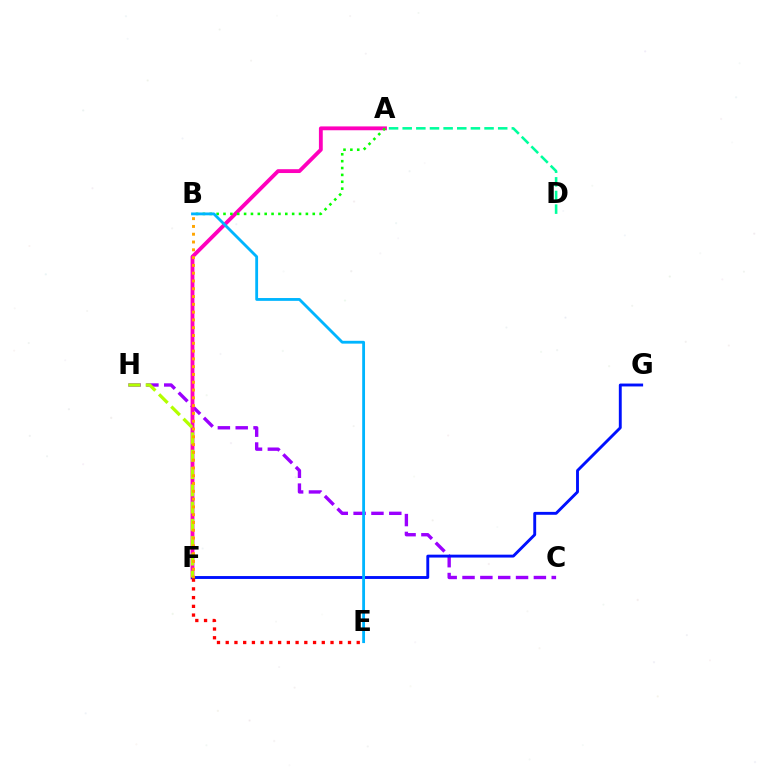{('C', 'H'): [{'color': '#9b00ff', 'line_style': 'dashed', 'thickness': 2.42}], ('A', 'F'): [{'color': '#ff00bd', 'line_style': 'solid', 'thickness': 2.76}], ('F', 'G'): [{'color': '#0010ff', 'line_style': 'solid', 'thickness': 2.08}], ('A', 'D'): [{'color': '#00ff9d', 'line_style': 'dashed', 'thickness': 1.85}], ('F', 'H'): [{'color': '#b3ff00', 'line_style': 'dashed', 'thickness': 2.35}], ('A', 'B'): [{'color': '#08ff00', 'line_style': 'dotted', 'thickness': 1.87}], ('B', 'F'): [{'color': '#ffa500', 'line_style': 'dotted', 'thickness': 2.12}], ('E', 'F'): [{'color': '#ff0000', 'line_style': 'dotted', 'thickness': 2.37}], ('B', 'E'): [{'color': '#00b5ff', 'line_style': 'solid', 'thickness': 2.03}]}